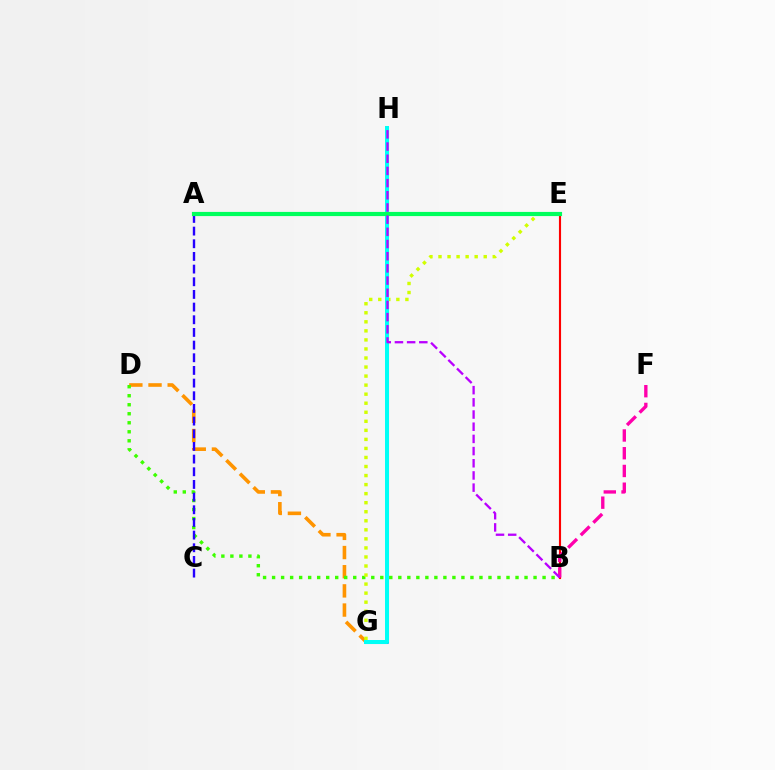{('D', 'G'): [{'color': '#ff9400', 'line_style': 'dashed', 'thickness': 2.6}], ('B', 'D'): [{'color': '#3dff00', 'line_style': 'dotted', 'thickness': 2.45}], ('B', 'E'): [{'color': '#ff0000', 'line_style': 'solid', 'thickness': 1.53}], ('A', 'C'): [{'color': '#2500ff', 'line_style': 'dashed', 'thickness': 1.72}], ('G', 'H'): [{'color': '#0074ff', 'line_style': 'solid', 'thickness': 2.2}, {'color': '#00fff6', 'line_style': 'solid', 'thickness': 2.88}], ('E', 'G'): [{'color': '#d1ff00', 'line_style': 'dotted', 'thickness': 2.46}], ('B', 'F'): [{'color': '#ff00ac', 'line_style': 'dashed', 'thickness': 2.41}], ('A', 'E'): [{'color': '#00ff5c', 'line_style': 'solid', 'thickness': 3.0}], ('B', 'H'): [{'color': '#b900ff', 'line_style': 'dashed', 'thickness': 1.66}]}